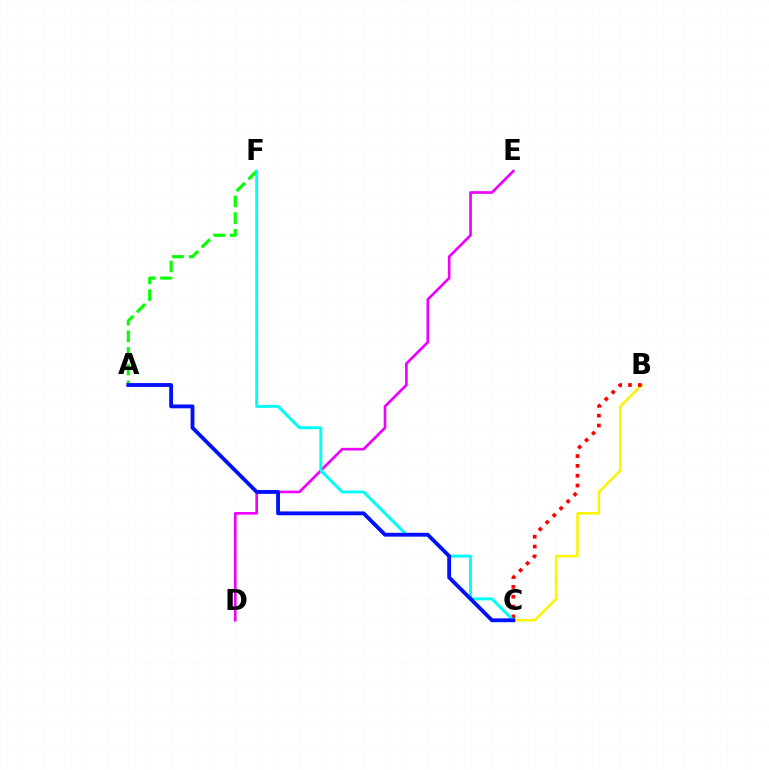{('B', 'C'): [{'color': '#fcf500', 'line_style': 'solid', 'thickness': 1.83}, {'color': '#ff0000', 'line_style': 'dotted', 'thickness': 2.67}], ('A', 'F'): [{'color': '#08ff00', 'line_style': 'dashed', 'thickness': 2.26}], ('D', 'E'): [{'color': '#ee00ff', 'line_style': 'solid', 'thickness': 1.92}], ('C', 'F'): [{'color': '#00fff6', 'line_style': 'solid', 'thickness': 2.12}], ('A', 'C'): [{'color': '#0010ff', 'line_style': 'solid', 'thickness': 2.75}]}